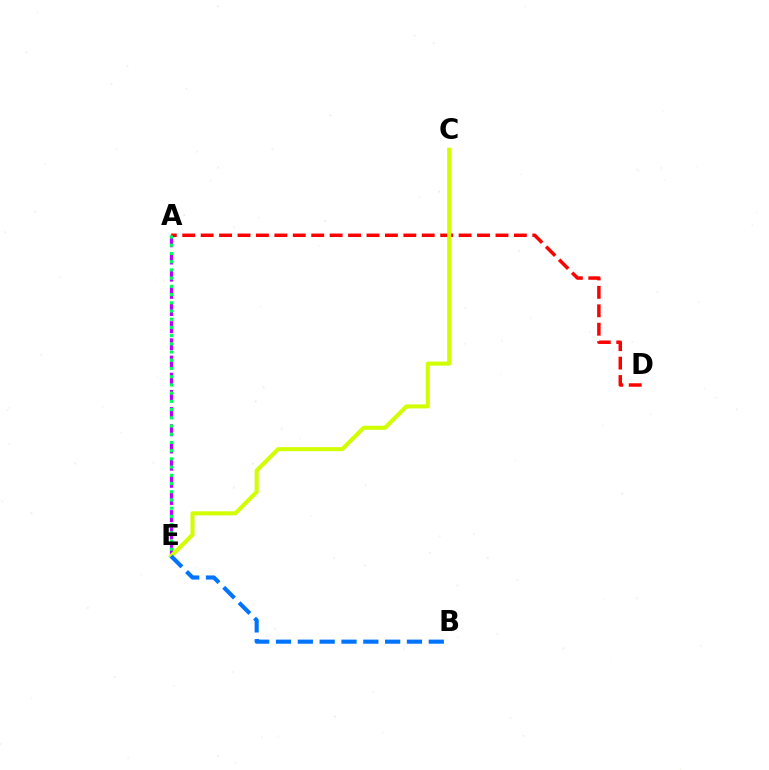{('A', 'E'): [{'color': '#b900ff', 'line_style': 'dashed', 'thickness': 2.33}, {'color': '#00ff5c', 'line_style': 'dotted', 'thickness': 2.23}], ('A', 'D'): [{'color': '#ff0000', 'line_style': 'dashed', 'thickness': 2.5}], ('C', 'E'): [{'color': '#d1ff00', 'line_style': 'solid', 'thickness': 2.92}], ('B', 'E'): [{'color': '#0074ff', 'line_style': 'dashed', 'thickness': 2.96}]}